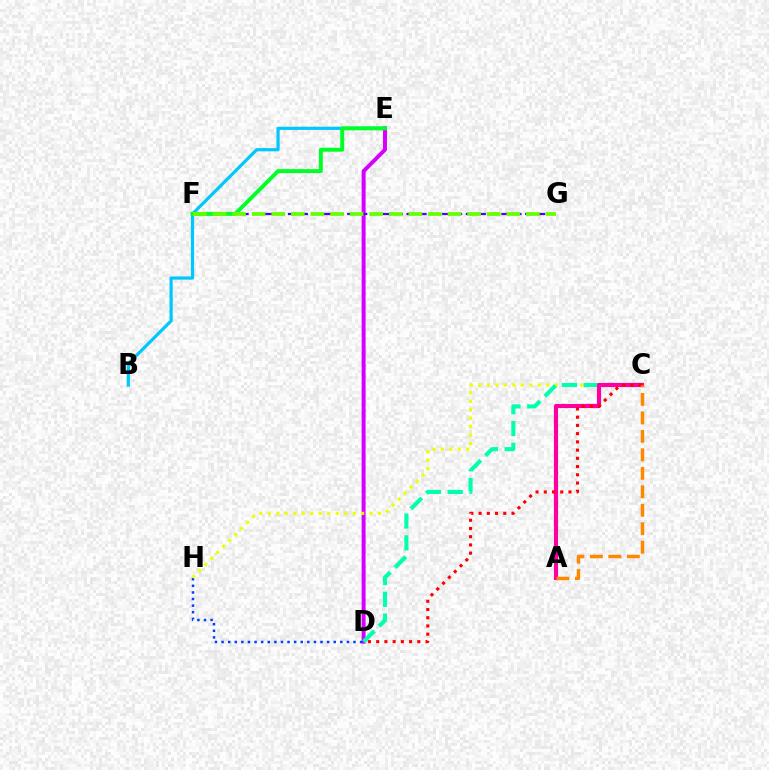{('D', 'E'): [{'color': '#d600ff', 'line_style': 'solid', 'thickness': 2.86}], ('D', 'H'): [{'color': '#003fff', 'line_style': 'dotted', 'thickness': 1.79}], ('C', 'H'): [{'color': '#eeff00', 'line_style': 'dotted', 'thickness': 2.3}], ('C', 'D'): [{'color': '#00ffaf', 'line_style': 'dashed', 'thickness': 2.96}, {'color': '#ff0000', 'line_style': 'dotted', 'thickness': 2.24}], ('F', 'G'): [{'color': '#4f00ff', 'line_style': 'dashed', 'thickness': 1.61}, {'color': '#66ff00', 'line_style': 'dashed', 'thickness': 2.66}], ('A', 'C'): [{'color': '#ff00a0', 'line_style': 'solid', 'thickness': 2.98}, {'color': '#ff8800', 'line_style': 'dashed', 'thickness': 2.51}], ('B', 'E'): [{'color': '#00c7ff', 'line_style': 'solid', 'thickness': 2.3}], ('E', 'F'): [{'color': '#00ff27', 'line_style': 'solid', 'thickness': 2.83}]}